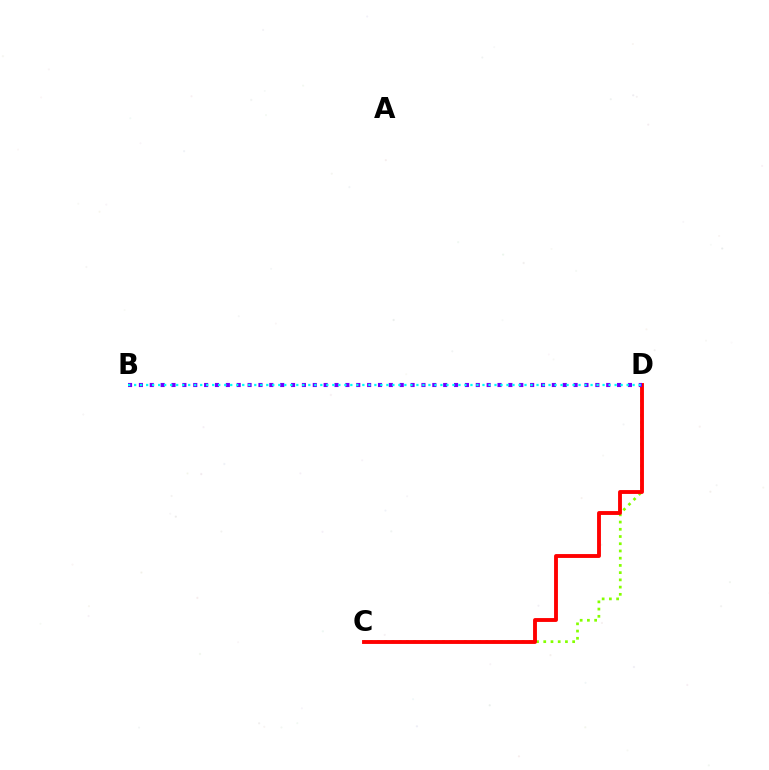{('C', 'D'): [{'color': '#84ff00', 'line_style': 'dotted', 'thickness': 1.96}, {'color': '#ff0000', 'line_style': 'solid', 'thickness': 2.78}], ('B', 'D'): [{'color': '#7200ff', 'line_style': 'dotted', 'thickness': 2.95}, {'color': '#00fff6', 'line_style': 'dotted', 'thickness': 1.63}]}